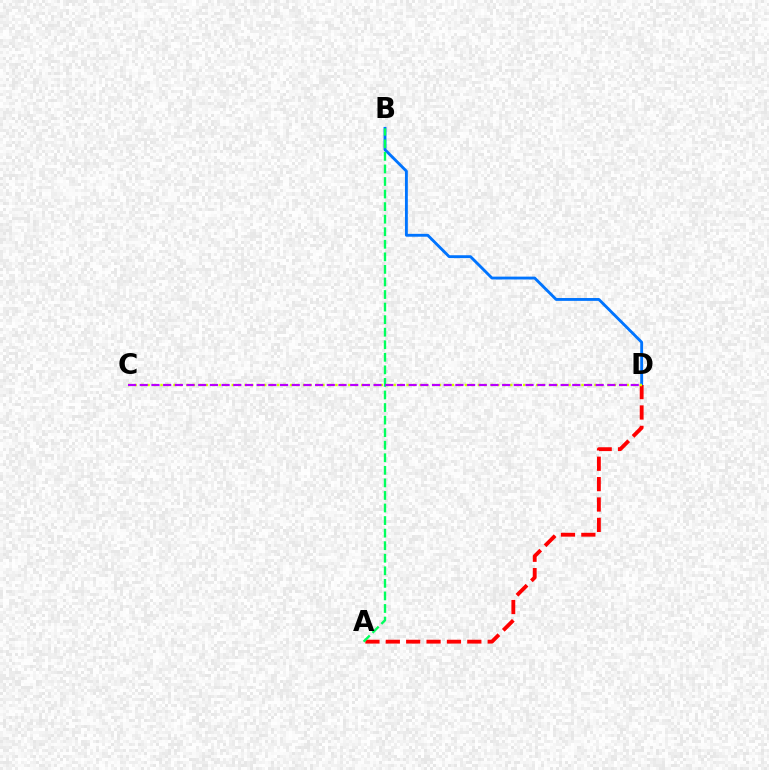{('B', 'D'): [{'color': '#0074ff', 'line_style': 'solid', 'thickness': 2.06}], ('A', 'D'): [{'color': '#ff0000', 'line_style': 'dashed', 'thickness': 2.77}], ('C', 'D'): [{'color': '#d1ff00', 'line_style': 'dotted', 'thickness': 1.76}, {'color': '#b900ff', 'line_style': 'dashed', 'thickness': 1.59}], ('A', 'B'): [{'color': '#00ff5c', 'line_style': 'dashed', 'thickness': 1.71}]}